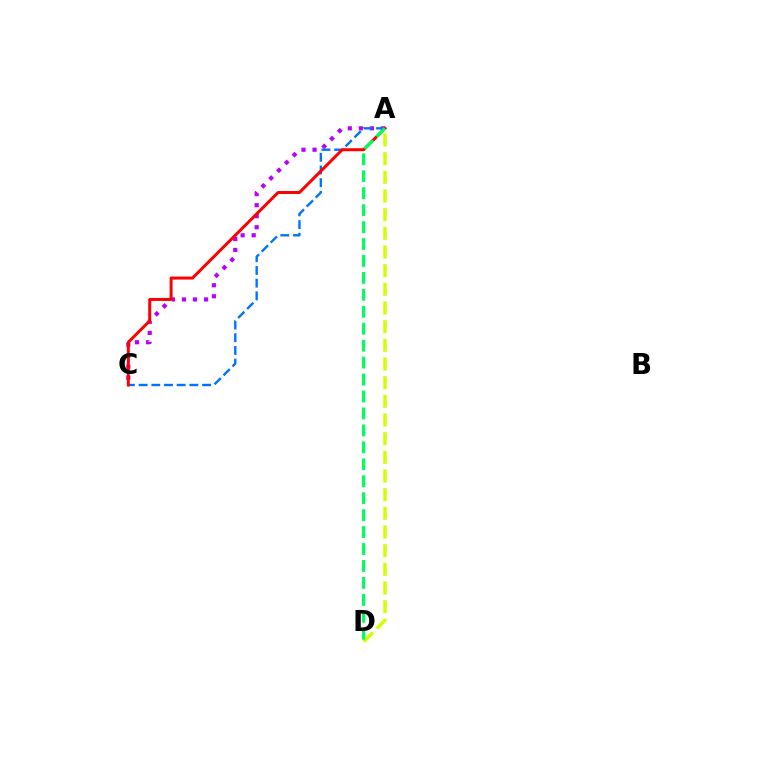{('A', 'D'): [{'color': '#d1ff00', 'line_style': 'dashed', 'thickness': 2.54}, {'color': '#00ff5c', 'line_style': 'dashed', 'thickness': 2.3}], ('A', 'C'): [{'color': '#b900ff', 'line_style': 'dotted', 'thickness': 3.0}, {'color': '#0074ff', 'line_style': 'dashed', 'thickness': 1.72}, {'color': '#ff0000', 'line_style': 'solid', 'thickness': 2.16}]}